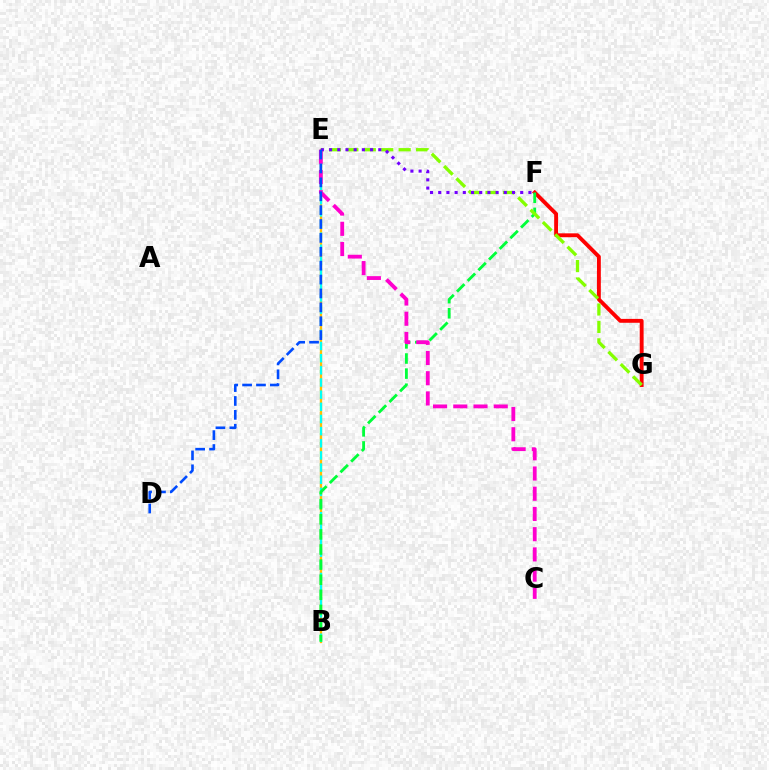{('F', 'G'): [{'color': '#ff0000', 'line_style': 'solid', 'thickness': 2.79}], ('B', 'E'): [{'color': '#ffbd00', 'line_style': 'solid', 'thickness': 1.67}, {'color': '#00fff6', 'line_style': 'dashed', 'thickness': 1.65}], ('B', 'F'): [{'color': '#00ff39', 'line_style': 'dashed', 'thickness': 2.05}], ('E', 'G'): [{'color': '#84ff00', 'line_style': 'dashed', 'thickness': 2.37}], ('C', 'E'): [{'color': '#ff00cf', 'line_style': 'dashed', 'thickness': 2.75}], ('E', 'F'): [{'color': '#7200ff', 'line_style': 'dotted', 'thickness': 2.23}], ('D', 'E'): [{'color': '#004bff', 'line_style': 'dashed', 'thickness': 1.89}]}